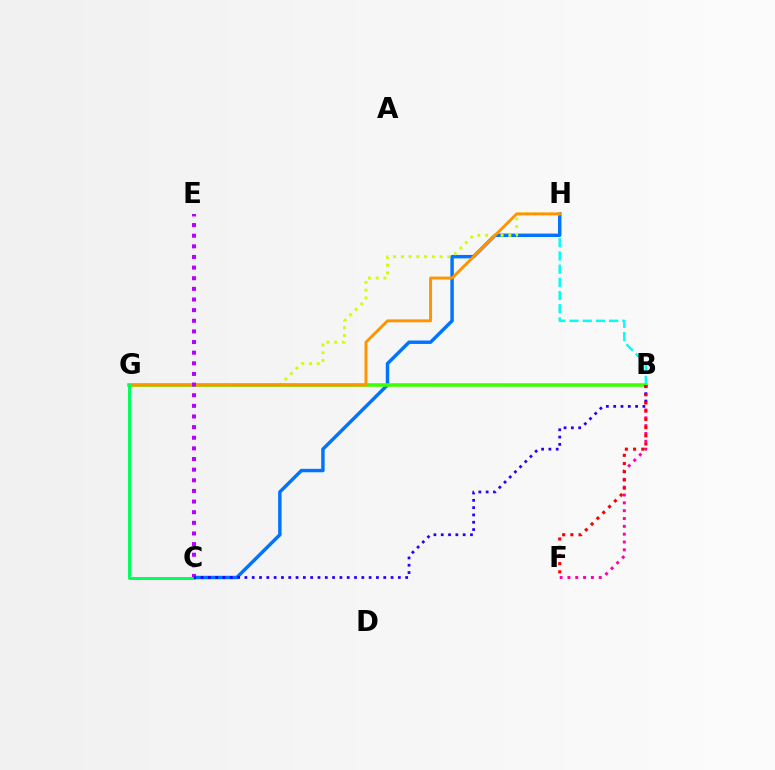{('B', 'H'): [{'color': '#00fff6', 'line_style': 'dashed', 'thickness': 1.79}], ('C', 'H'): [{'color': '#0074ff', 'line_style': 'solid', 'thickness': 2.48}], ('G', 'H'): [{'color': '#d1ff00', 'line_style': 'dotted', 'thickness': 2.11}, {'color': '#ff9400', 'line_style': 'solid', 'thickness': 2.1}], ('B', 'G'): [{'color': '#3dff00', 'line_style': 'solid', 'thickness': 2.54}], ('C', 'E'): [{'color': '#b900ff', 'line_style': 'dotted', 'thickness': 2.89}], ('B', 'F'): [{'color': '#ff00ac', 'line_style': 'dotted', 'thickness': 2.13}, {'color': '#ff0000', 'line_style': 'dotted', 'thickness': 2.23}], ('C', 'G'): [{'color': '#00ff5c', 'line_style': 'solid', 'thickness': 2.13}], ('B', 'C'): [{'color': '#2500ff', 'line_style': 'dotted', 'thickness': 1.99}]}